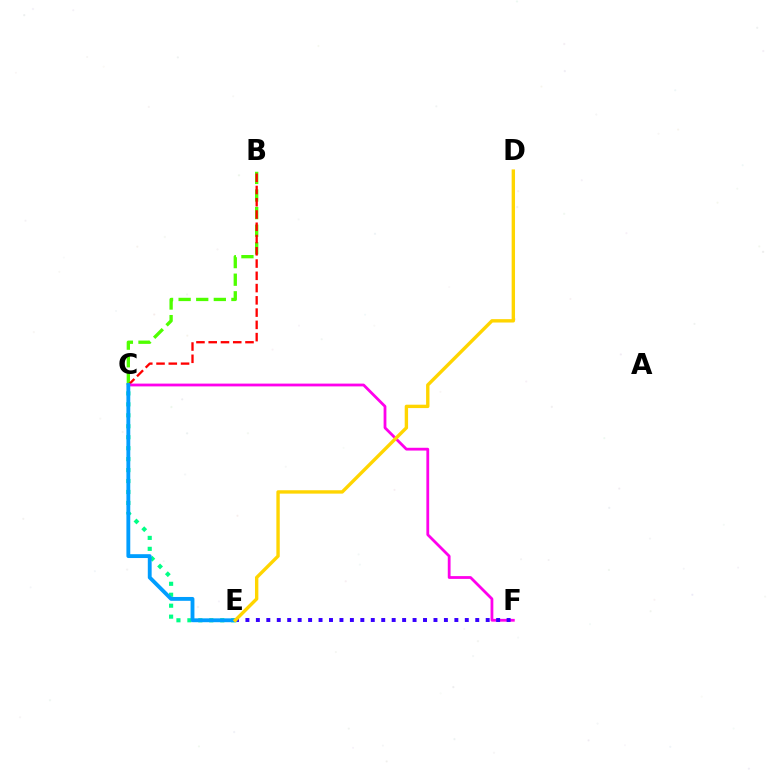{('B', 'C'): [{'color': '#4fff00', 'line_style': 'dashed', 'thickness': 2.39}, {'color': '#ff0000', 'line_style': 'dashed', 'thickness': 1.67}], ('C', 'F'): [{'color': '#ff00ed', 'line_style': 'solid', 'thickness': 2.01}], ('E', 'F'): [{'color': '#3700ff', 'line_style': 'dotted', 'thickness': 2.84}], ('C', 'E'): [{'color': '#00ff86', 'line_style': 'dotted', 'thickness': 2.98}, {'color': '#009eff', 'line_style': 'solid', 'thickness': 2.77}], ('D', 'E'): [{'color': '#ffd500', 'line_style': 'solid', 'thickness': 2.43}]}